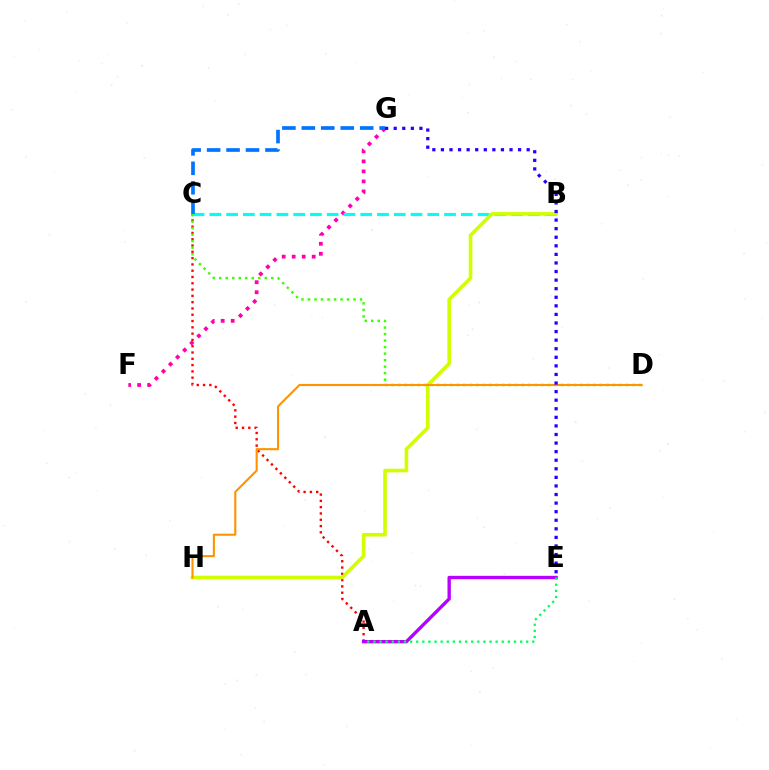{('A', 'C'): [{'color': '#ff0000', 'line_style': 'dotted', 'thickness': 1.71}], ('F', 'G'): [{'color': '#ff00ac', 'line_style': 'dotted', 'thickness': 2.72}], ('B', 'C'): [{'color': '#00fff6', 'line_style': 'dashed', 'thickness': 2.28}], ('C', 'G'): [{'color': '#0074ff', 'line_style': 'dashed', 'thickness': 2.64}], ('B', 'H'): [{'color': '#d1ff00', 'line_style': 'solid', 'thickness': 2.6}], ('C', 'D'): [{'color': '#3dff00', 'line_style': 'dotted', 'thickness': 1.77}], ('A', 'E'): [{'color': '#b900ff', 'line_style': 'solid', 'thickness': 2.41}, {'color': '#00ff5c', 'line_style': 'dotted', 'thickness': 1.66}], ('D', 'H'): [{'color': '#ff9400', 'line_style': 'solid', 'thickness': 1.51}], ('E', 'G'): [{'color': '#2500ff', 'line_style': 'dotted', 'thickness': 2.33}]}